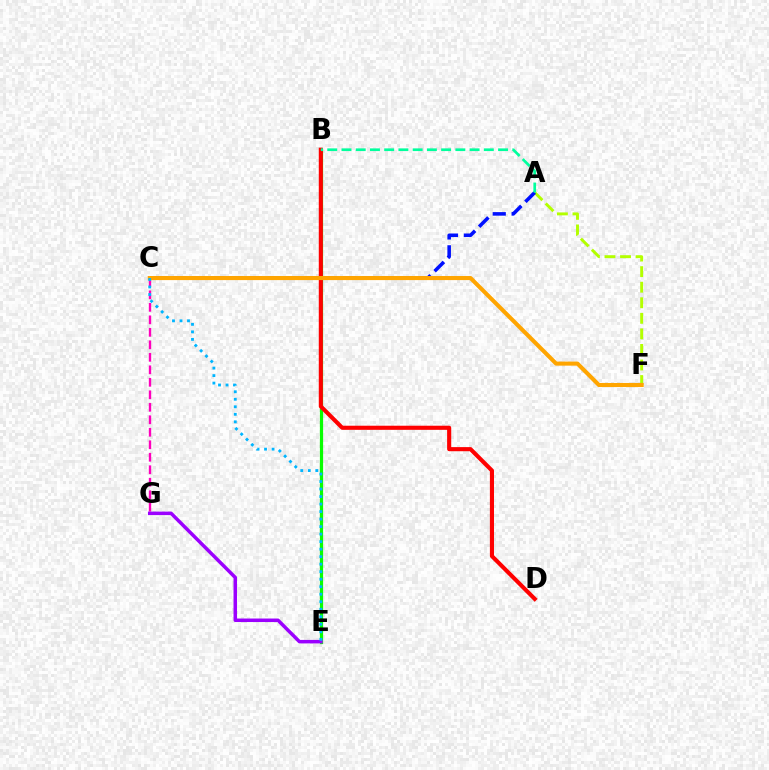{('A', 'F'): [{'color': '#b3ff00', 'line_style': 'dashed', 'thickness': 2.11}], ('B', 'E'): [{'color': '#08ff00', 'line_style': 'solid', 'thickness': 2.31}], ('B', 'D'): [{'color': '#ff0000', 'line_style': 'solid', 'thickness': 2.96}], ('A', 'C'): [{'color': '#0010ff', 'line_style': 'dashed', 'thickness': 2.56}], ('C', 'G'): [{'color': '#ff00bd', 'line_style': 'dashed', 'thickness': 1.7}], ('E', 'G'): [{'color': '#9b00ff', 'line_style': 'solid', 'thickness': 2.52}], ('C', 'F'): [{'color': '#ffa500', 'line_style': 'solid', 'thickness': 2.94}], ('C', 'E'): [{'color': '#00b5ff', 'line_style': 'dotted', 'thickness': 2.04}], ('A', 'B'): [{'color': '#00ff9d', 'line_style': 'dashed', 'thickness': 1.93}]}